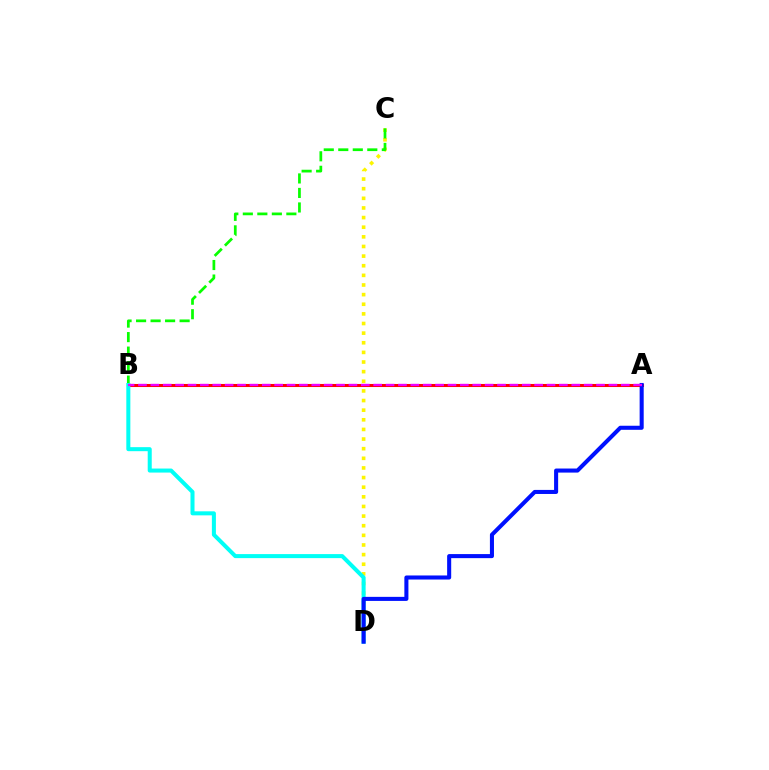{('C', 'D'): [{'color': '#fcf500', 'line_style': 'dotted', 'thickness': 2.62}], ('B', 'C'): [{'color': '#08ff00', 'line_style': 'dashed', 'thickness': 1.97}], ('A', 'B'): [{'color': '#ff0000', 'line_style': 'solid', 'thickness': 2.2}, {'color': '#ee00ff', 'line_style': 'dashed', 'thickness': 1.68}], ('B', 'D'): [{'color': '#00fff6', 'line_style': 'solid', 'thickness': 2.9}], ('A', 'D'): [{'color': '#0010ff', 'line_style': 'solid', 'thickness': 2.92}]}